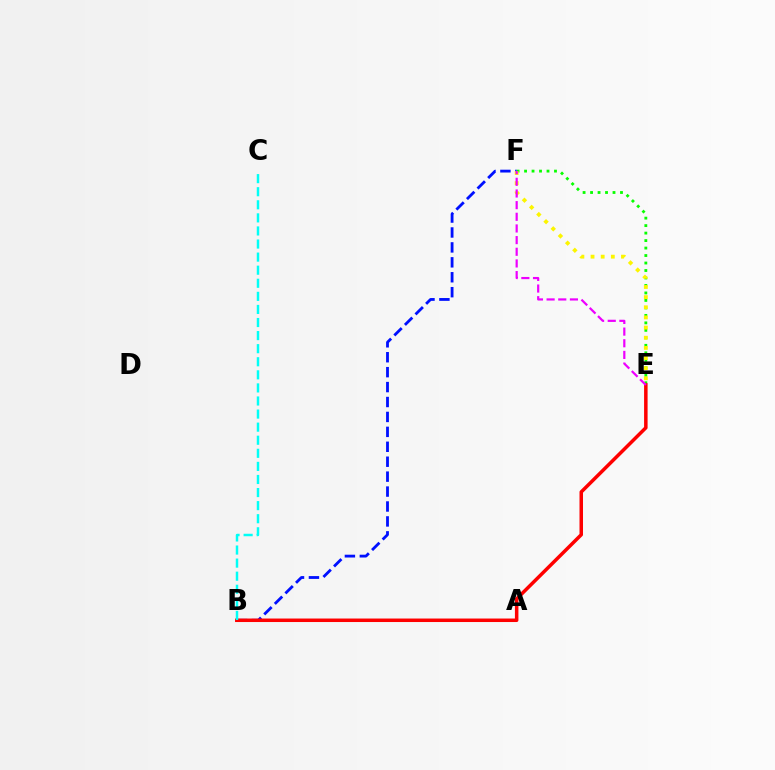{('E', 'F'): [{'color': '#08ff00', 'line_style': 'dotted', 'thickness': 2.03}, {'color': '#fcf500', 'line_style': 'dotted', 'thickness': 2.76}, {'color': '#ee00ff', 'line_style': 'dashed', 'thickness': 1.58}], ('B', 'F'): [{'color': '#0010ff', 'line_style': 'dashed', 'thickness': 2.03}], ('B', 'E'): [{'color': '#ff0000', 'line_style': 'solid', 'thickness': 2.52}], ('B', 'C'): [{'color': '#00fff6', 'line_style': 'dashed', 'thickness': 1.78}]}